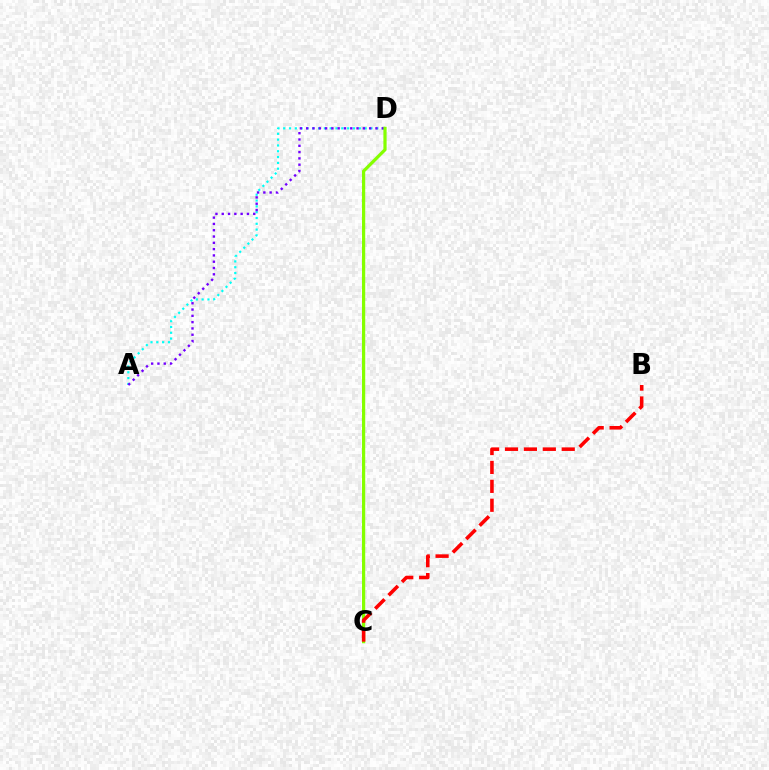{('A', 'D'): [{'color': '#00fff6', 'line_style': 'dotted', 'thickness': 1.58}, {'color': '#7200ff', 'line_style': 'dotted', 'thickness': 1.71}], ('C', 'D'): [{'color': '#84ff00', 'line_style': 'solid', 'thickness': 2.31}], ('B', 'C'): [{'color': '#ff0000', 'line_style': 'dashed', 'thickness': 2.57}]}